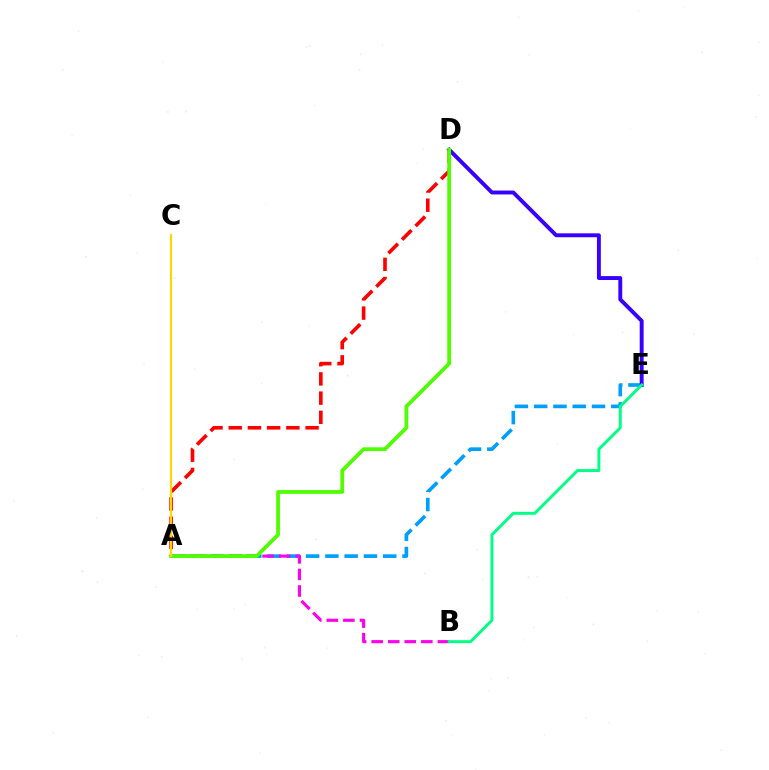{('A', 'E'): [{'color': '#009eff', 'line_style': 'dashed', 'thickness': 2.62}], ('A', 'B'): [{'color': '#ff00ed', 'line_style': 'dashed', 'thickness': 2.25}], ('D', 'E'): [{'color': '#3700ff', 'line_style': 'solid', 'thickness': 2.81}], ('A', 'D'): [{'color': '#ff0000', 'line_style': 'dashed', 'thickness': 2.61}, {'color': '#4fff00', 'line_style': 'solid', 'thickness': 2.71}], ('A', 'C'): [{'color': '#ffd500', 'line_style': 'solid', 'thickness': 1.54}], ('B', 'E'): [{'color': '#00ff86', 'line_style': 'solid', 'thickness': 2.11}]}